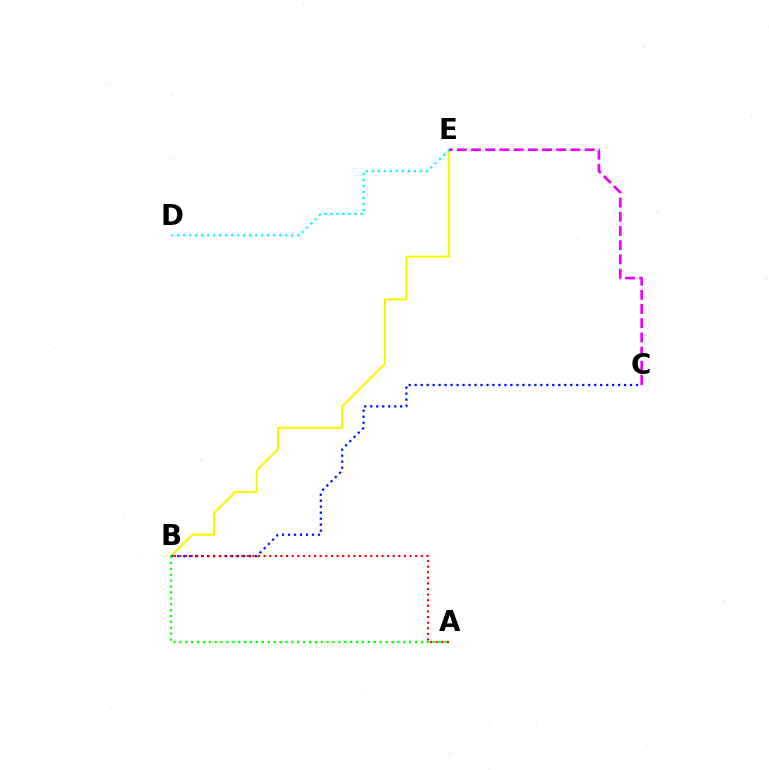{('B', 'E'): [{'color': '#fcf500', 'line_style': 'solid', 'thickness': 1.52}], ('B', 'C'): [{'color': '#0010ff', 'line_style': 'dotted', 'thickness': 1.63}], ('D', 'E'): [{'color': '#00fff6', 'line_style': 'dotted', 'thickness': 1.63}], ('A', 'B'): [{'color': '#ff0000', 'line_style': 'dotted', 'thickness': 1.52}, {'color': '#08ff00', 'line_style': 'dotted', 'thickness': 1.6}], ('C', 'E'): [{'color': '#ee00ff', 'line_style': 'dashed', 'thickness': 1.93}]}